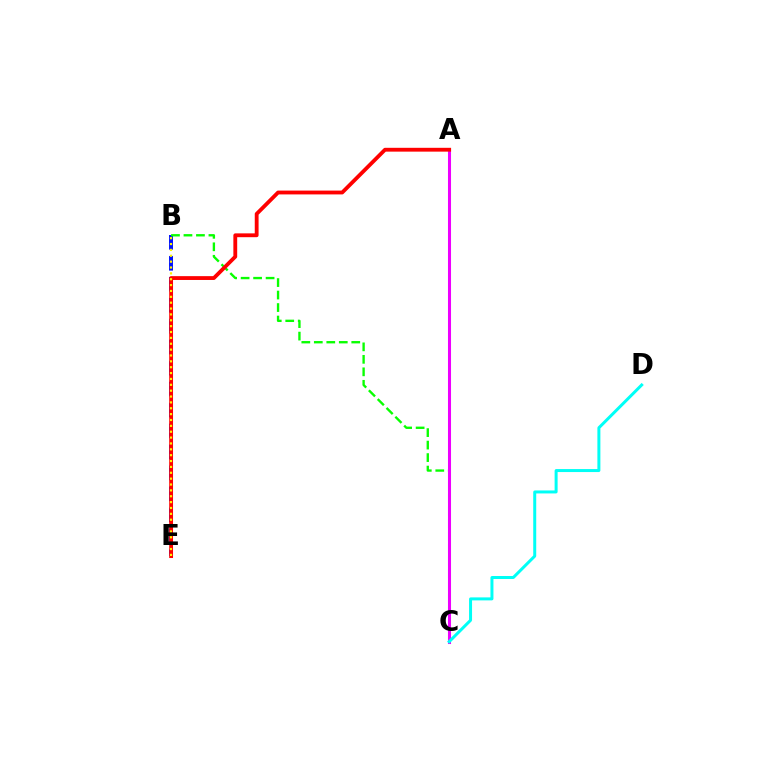{('B', 'E'): [{'color': '#0010ff', 'line_style': 'dashed', 'thickness': 2.85}, {'color': '#fcf500', 'line_style': 'dotted', 'thickness': 1.59}], ('B', 'C'): [{'color': '#08ff00', 'line_style': 'dashed', 'thickness': 1.7}], ('A', 'C'): [{'color': '#ee00ff', 'line_style': 'solid', 'thickness': 2.19}], ('C', 'D'): [{'color': '#00fff6', 'line_style': 'solid', 'thickness': 2.15}], ('A', 'E'): [{'color': '#ff0000', 'line_style': 'solid', 'thickness': 2.76}]}